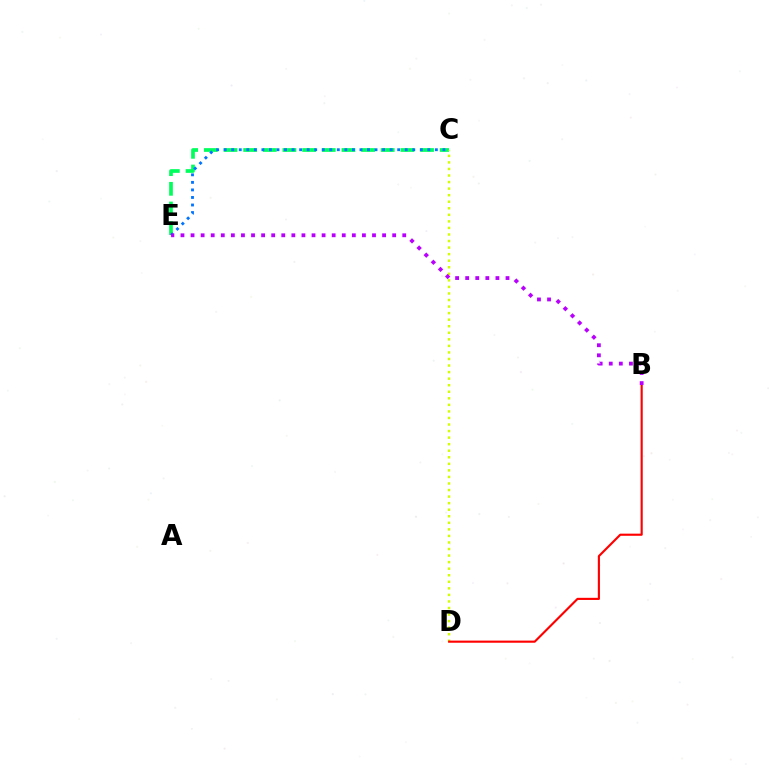{('C', 'E'): [{'color': '#00ff5c', 'line_style': 'dashed', 'thickness': 2.67}, {'color': '#0074ff', 'line_style': 'dotted', 'thickness': 2.05}], ('C', 'D'): [{'color': '#d1ff00', 'line_style': 'dotted', 'thickness': 1.78}], ('B', 'D'): [{'color': '#ff0000', 'line_style': 'solid', 'thickness': 1.54}], ('B', 'E'): [{'color': '#b900ff', 'line_style': 'dotted', 'thickness': 2.74}]}